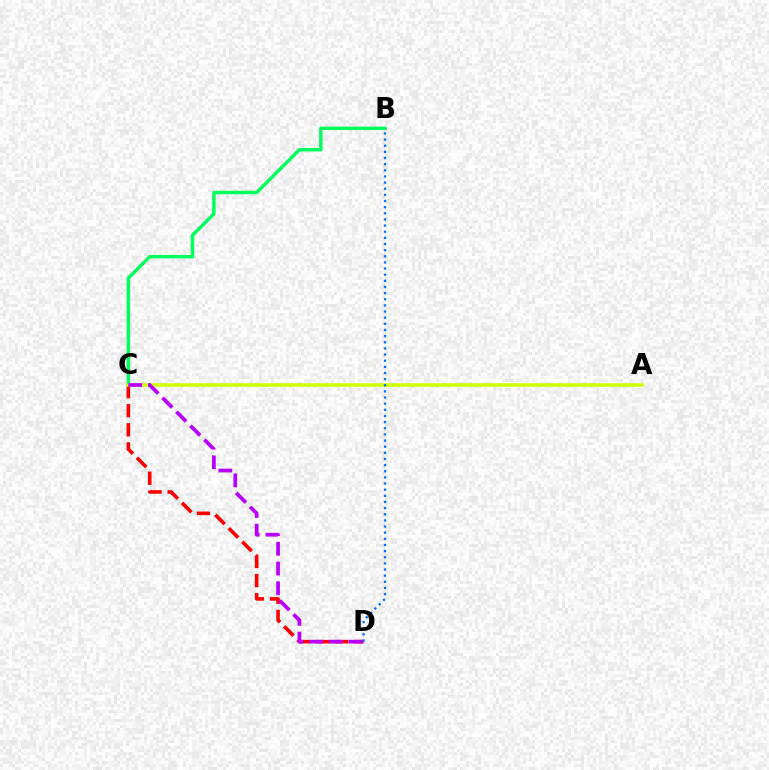{('C', 'D'): [{'color': '#ff0000', 'line_style': 'dashed', 'thickness': 2.59}, {'color': '#b900ff', 'line_style': 'dashed', 'thickness': 2.68}], ('B', 'C'): [{'color': '#00ff5c', 'line_style': 'solid', 'thickness': 2.47}], ('A', 'C'): [{'color': '#d1ff00', 'line_style': 'solid', 'thickness': 2.55}], ('B', 'D'): [{'color': '#0074ff', 'line_style': 'dotted', 'thickness': 1.67}]}